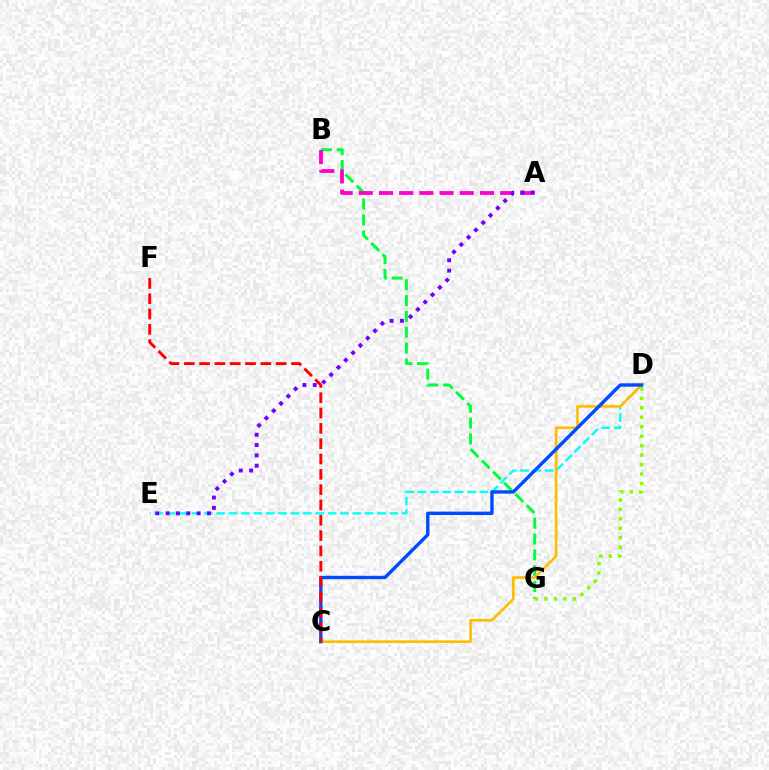{('B', 'G'): [{'color': '#00ff39', 'line_style': 'dashed', 'thickness': 2.15}], ('A', 'B'): [{'color': '#ff00cf', 'line_style': 'dashed', 'thickness': 2.74}], ('D', 'E'): [{'color': '#00fff6', 'line_style': 'dashed', 'thickness': 1.68}], ('A', 'E'): [{'color': '#7200ff', 'line_style': 'dotted', 'thickness': 2.81}], ('C', 'D'): [{'color': '#ffbd00', 'line_style': 'solid', 'thickness': 1.9}, {'color': '#004bff', 'line_style': 'solid', 'thickness': 2.44}], ('D', 'G'): [{'color': '#84ff00', 'line_style': 'dotted', 'thickness': 2.57}], ('C', 'F'): [{'color': '#ff0000', 'line_style': 'dashed', 'thickness': 2.08}]}